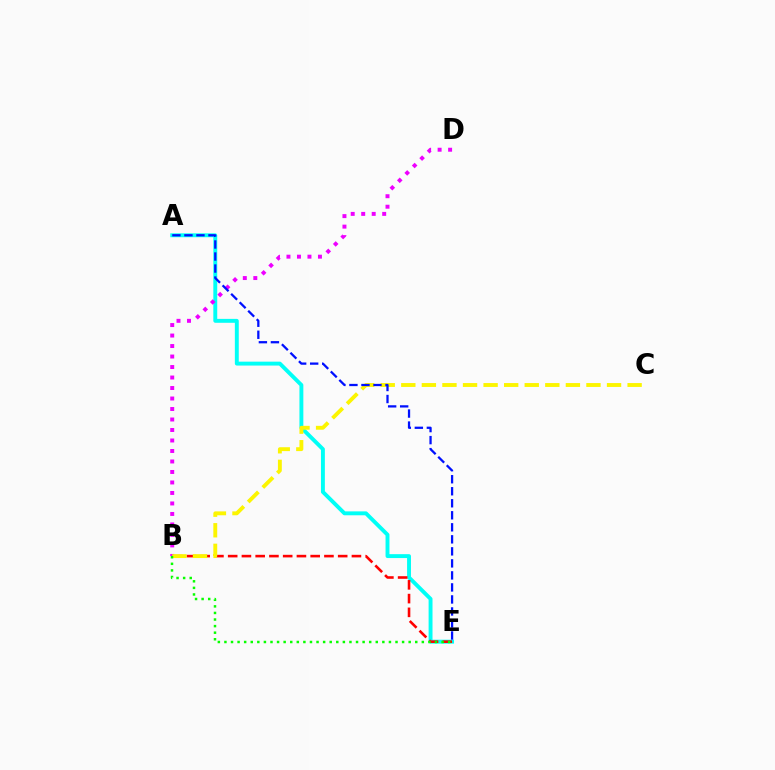{('A', 'E'): [{'color': '#00fff6', 'line_style': 'solid', 'thickness': 2.81}, {'color': '#0010ff', 'line_style': 'dashed', 'thickness': 1.63}], ('B', 'E'): [{'color': '#ff0000', 'line_style': 'dashed', 'thickness': 1.87}, {'color': '#08ff00', 'line_style': 'dotted', 'thickness': 1.79}], ('B', 'D'): [{'color': '#ee00ff', 'line_style': 'dotted', 'thickness': 2.85}], ('B', 'C'): [{'color': '#fcf500', 'line_style': 'dashed', 'thickness': 2.79}]}